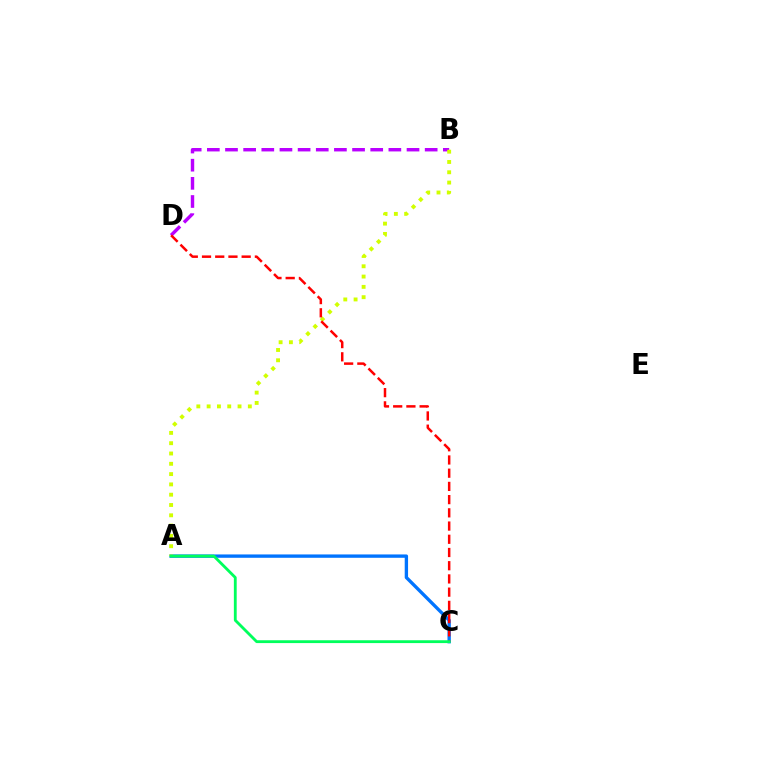{('A', 'C'): [{'color': '#0074ff', 'line_style': 'solid', 'thickness': 2.41}, {'color': '#00ff5c', 'line_style': 'solid', 'thickness': 2.04}], ('B', 'D'): [{'color': '#b900ff', 'line_style': 'dashed', 'thickness': 2.47}], ('A', 'B'): [{'color': '#d1ff00', 'line_style': 'dotted', 'thickness': 2.8}], ('C', 'D'): [{'color': '#ff0000', 'line_style': 'dashed', 'thickness': 1.8}]}